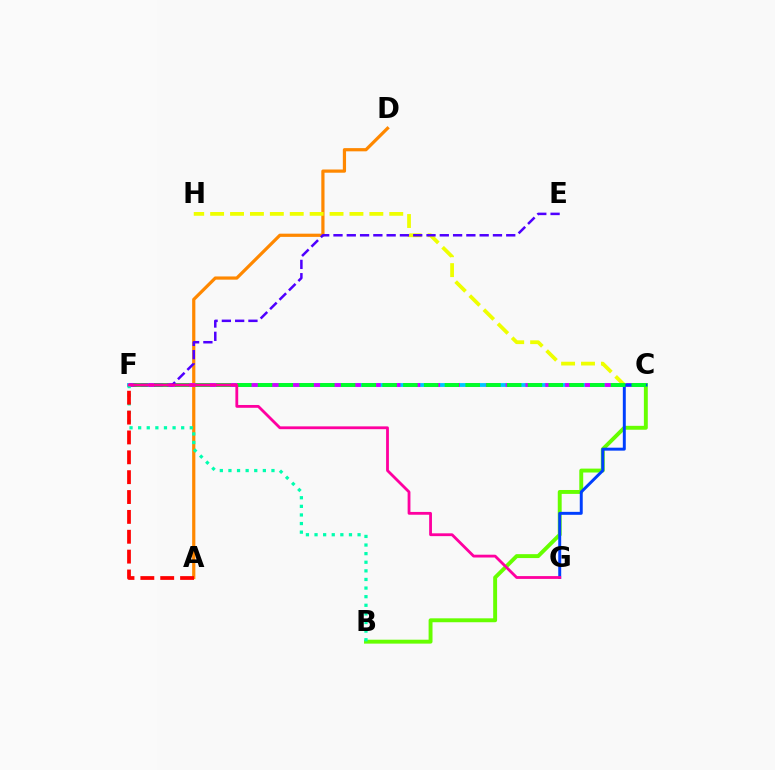{('C', 'F'): [{'color': '#00c7ff', 'line_style': 'solid', 'thickness': 2.76}, {'color': '#d600ff', 'line_style': 'dashed', 'thickness': 2.69}, {'color': '#00ff27', 'line_style': 'dashed', 'thickness': 2.82}], ('B', 'C'): [{'color': '#66ff00', 'line_style': 'solid', 'thickness': 2.82}], ('A', 'D'): [{'color': '#ff8800', 'line_style': 'solid', 'thickness': 2.31}], ('C', 'H'): [{'color': '#eeff00', 'line_style': 'dashed', 'thickness': 2.7}], ('C', 'G'): [{'color': '#003fff', 'line_style': 'solid', 'thickness': 2.12}], ('E', 'F'): [{'color': '#4f00ff', 'line_style': 'dashed', 'thickness': 1.81}], ('B', 'F'): [{'color': '#00ffaf', 'line_style': 'dotted', 'thickness': 2.34}], ('F', 'G'): [{'color': '#ff00a0', 'line_style': 'solid', 'thickness': 2.02}], ('A', 'F'): [{'color': '#ff0000', 'line_style': 'dashed', 'thickness': 2.7}]}